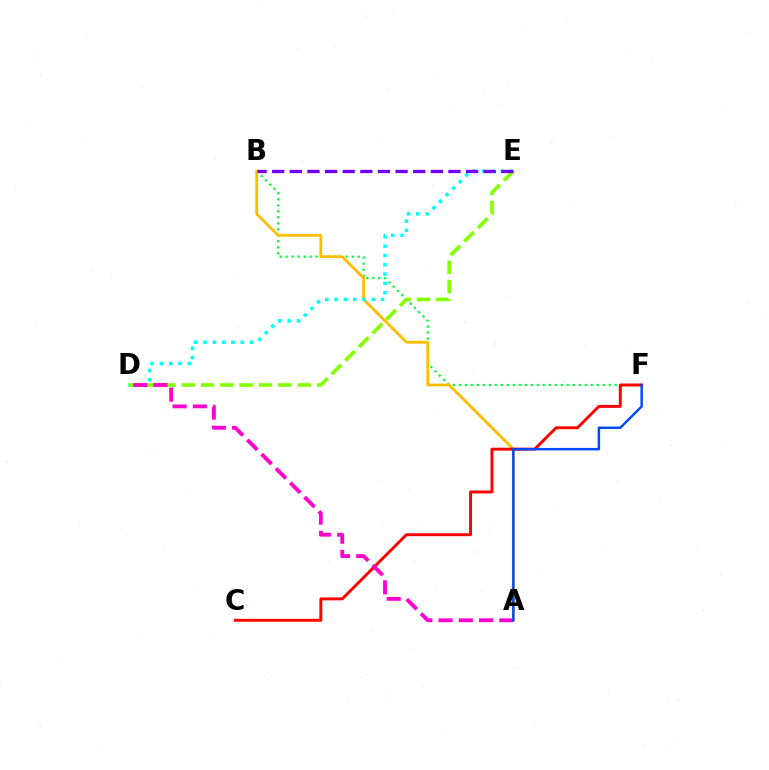{('B', 'F'): [{'color': '#00ff39', 'line_style': 'dotted', 'thickness': 1.63}], ('A', 'B'): [{'color': '#ffbd00', 'line_style': 'solid', 'thickness': 2.01}], ('D', 'E'): [{'color': '#84ff00', 'line_style': 'dashed', 'thickness': 2.63}, {'color': '#00fff6', 'line_style': 'dotted', 'thickness': 2.53}], ('C', 'F'): [{'color': '#ff0000', 'line_style': 'solid', 'thickness': 2.12}], ('B', 'E'): [{'color': '#7200ff', 'line_style': 'dashed', 'thickness': 2.39}], ('A', 'D'): [{'color': '#ff00cf', 'line_style': 'dashed', 'thickness': 2.75}], ('A', 'F'): [{'color': '#004bff', 'line_style': 'solid', 'thickness': 1.78}]}